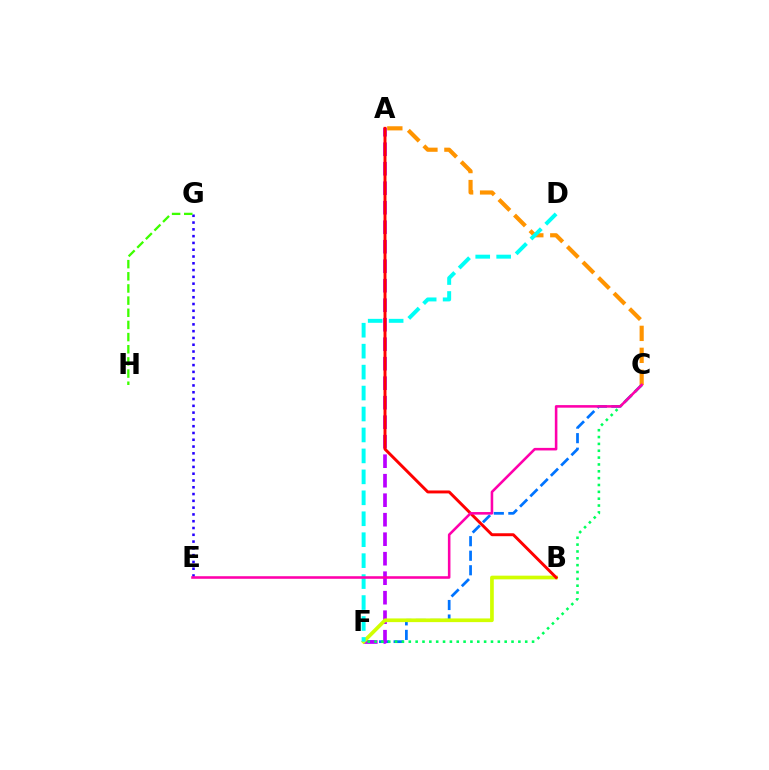{('E', 'G'): [{'color': '#2500ff', 'line_style': 'dotted', 'thickness': 1.84}], ('C', 'F'): [{'color': '#0074ff', 'line_style': 'dashed', 'thickness': 1.97}, {'color': '#00ff5c', 'line_style': 'dotted', 'thickness': 1.86}], ('A', 'F'): [{'color': '#b900ff', 'line_style': 'dashed', 'thickness': 2.65}], ('B', 'F'): [{'color': '#d1ff00', 'line_style': 'solid', 'thickness': 2.65}], ('A', 'B'): [{'color': '#ff0000', 'line_style': 'solid', 'thickness': 2.11}], ('A', 'C'): [{'color': '#ff9400', 'line_style': 'dashed', 'thickness': 2.99}], ('G', 'H'): [{'color': '#3dff00', 'line_style': 'dashed', 'thickness': 1.65}], ('D', 'F'): [{'color': '#00fff6', 'line_style': 'dashed', 'thickness': 2.85}], ('C', 'E'): [{'color': '#ff00ac', 'line_style': 'solid', 'thickness': 1.85}]}